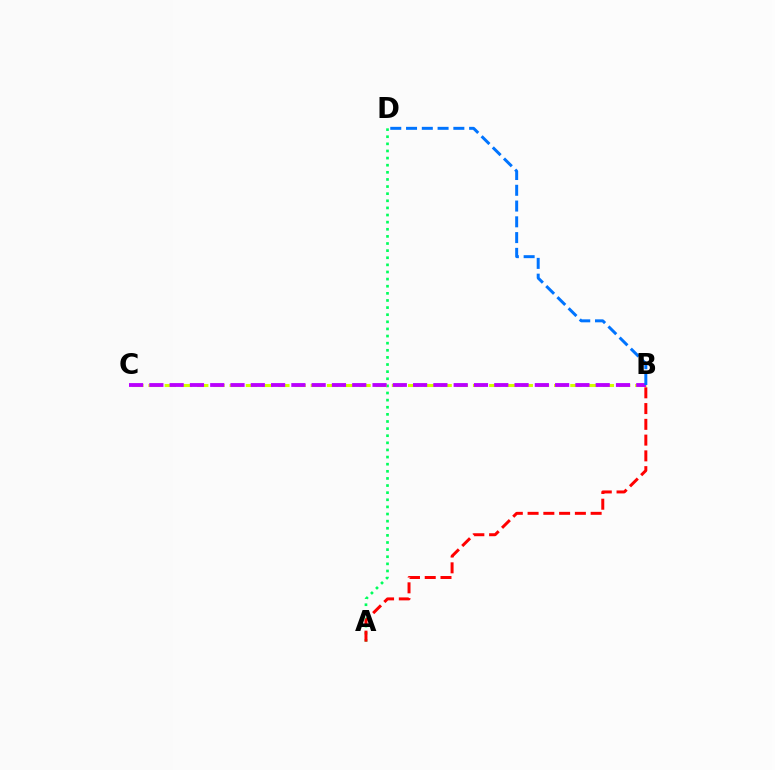{('A', 'D'): [{'color': '#00ff5c', 'line_style': 'dotted', 'thickness': 1.93}], ('B', 'C'): [{'color': '#d1ff00', 'line_style': 'dashed', 'thickness': 2.2}, {'color': '#b900ff', 'line_style': 'dashed', 'thickness': 2.76}], ('A', 'B'): [{'color': '#ff0000', 'line_style': 'dashed', 'thickness': 2.14}], ('B', 'D'): [{'color': '#0074ff', 'line_style': 'dashed', 'thickness': 2.14}]}